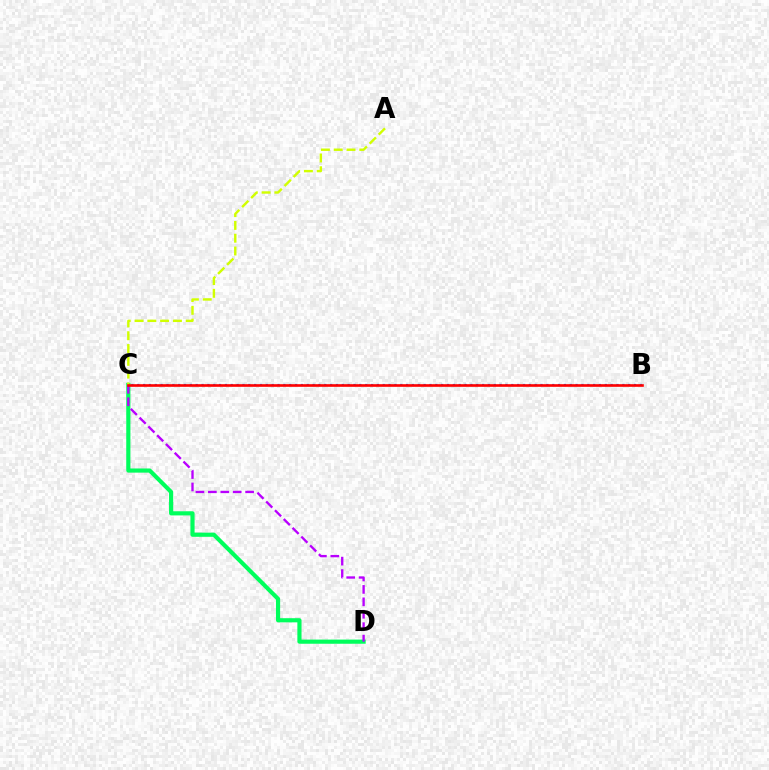{('C', 'D'): [{'color': '#00ff5c', 'line_style': 'solid', 'thickness': 2.99}, {'color': '#b900ff', 'line_style': 'dashed', 'thickness': 1.69}], ('A', 'C'): [{'color': '#d1ff00', 'line_style': 'dashed', 'thickness': 1.74}], ('B', 'C'): [{'color': '#0074ff', 'line_style': 'dotted', 'thickness': 1.59}, {'color': '#ff0000', 'line_style': 'solid', 'thickness': 1.9}]}